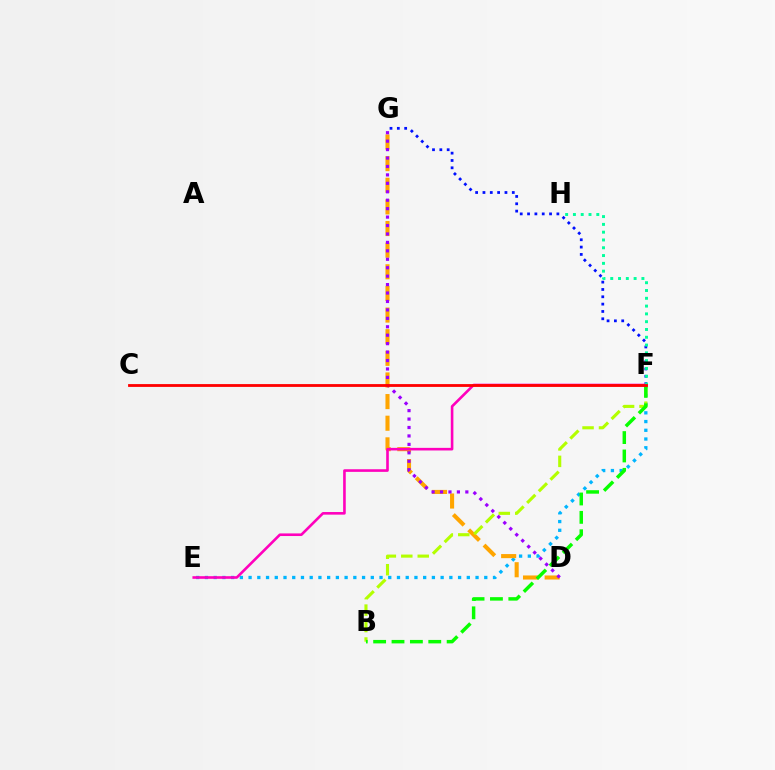{('E', 'F'): [{'color': '#00b5ff', 'line_style': 'dotted', 'thickness': 2.37}, {'color': '#ff00bd', 'line_style': 'solid', 'thickness': 1.88}], ('F', 'G'): [{'color': '#0010ff', 'line_style': 'dotted', 'thickness': 1.99}], ('D', 'G'): [{'color': '#ffa500', 'line_style': 'dashed', 'thickness': 2.94}, {'color': '#9b00ff', 'line_style': 'dotted', 'thickness': 2.29}], ('B', 'F'): [{'color': '#b3ff00', 'line_style': 'dashed', 'thickness': 2.23}, {'color': '#08ff00', 'line_style': 'dashed', 'thickness': 2.5}], ('F', 'H'): [{'color': '#00ff9d', 'line_style': 'dotted', 'thickness': 2.12}], ('C', 'F'): [{'color': '#ff0000', 'line_style': 'solid', 'thickness': 2.02}]}